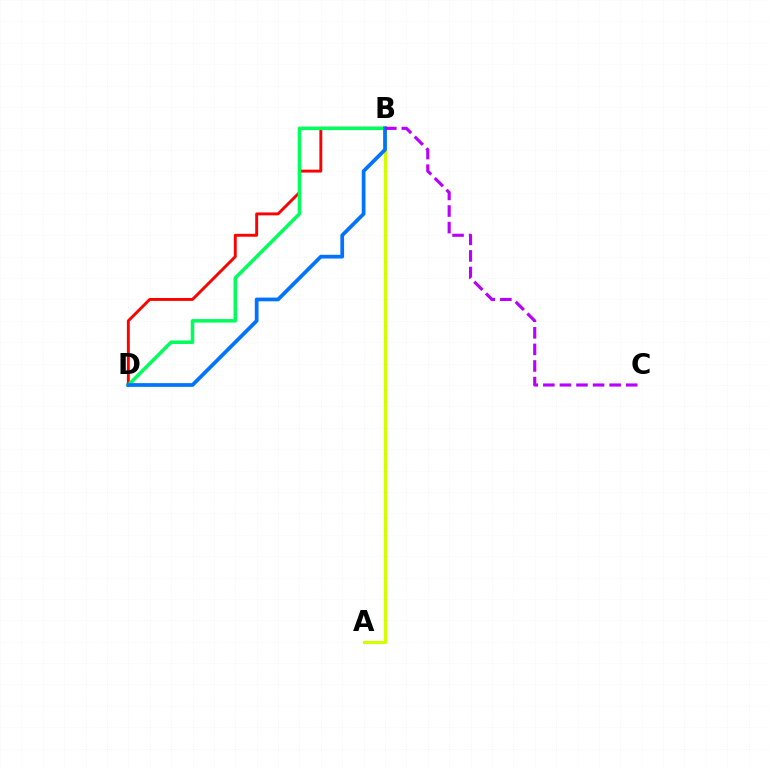{('B', 'D'): [{'color': '#ff0000', 'line_style': 'solid', 'thickness': 2.09}, {'color': '#00ff5c', 'line_style': 'solid', 'thickness': 2.54}, {'color': '#0074ff', 'line_style': 'solid', 'thickness': 2.69}], ('A', 'B'): [{'color': '#d1ff00', 'line_style': 'solid', 'thickness': 2.28}], ('B', 'C'): [{'color': '#b900ff', 'line_style': 'dashed', 'thickness': 2.25}]}